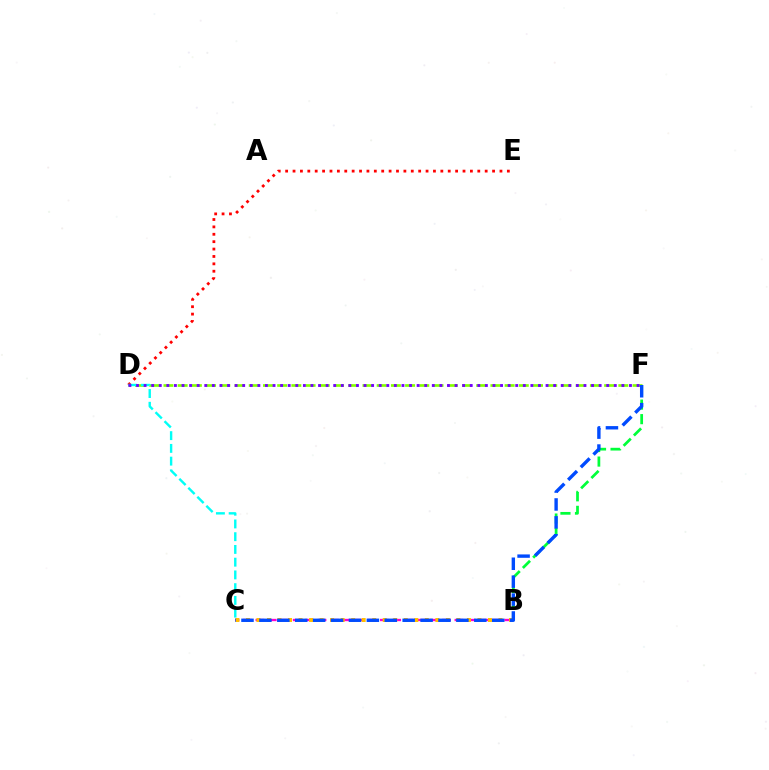{('B', 'C'): [{'color': '#ff00cf', 'line_style': 'dashed', 'thickness': 1.69}, {'color': '#ffbd00', 'line_style': 'dotted', 'thickness': 2.86}], ('D', 'F'): [{'color': '#84ff00', 'line_style': 'dashed', 'thickness': 1.93}, {'color': '#7200ff', 'line_style': 'dotted', 'thickness': 2.06}], ('B', 'F'): [{'color': '#00ff39', 'line_style': 'dashed', 'thickness': 1.97}], ('D', 'E'): [{'color': '#ff0000', 'line_style': 'dotted', 'thickness': 2.01}], ('C', 'F'): [{'color': '#004bff', 'line_style': 'dashed', 'thickness': 2.43}], ('C', 'D'): [{'color': '#00fff6', 'line_style': 'dashed', 'thickness': 1.73}]}